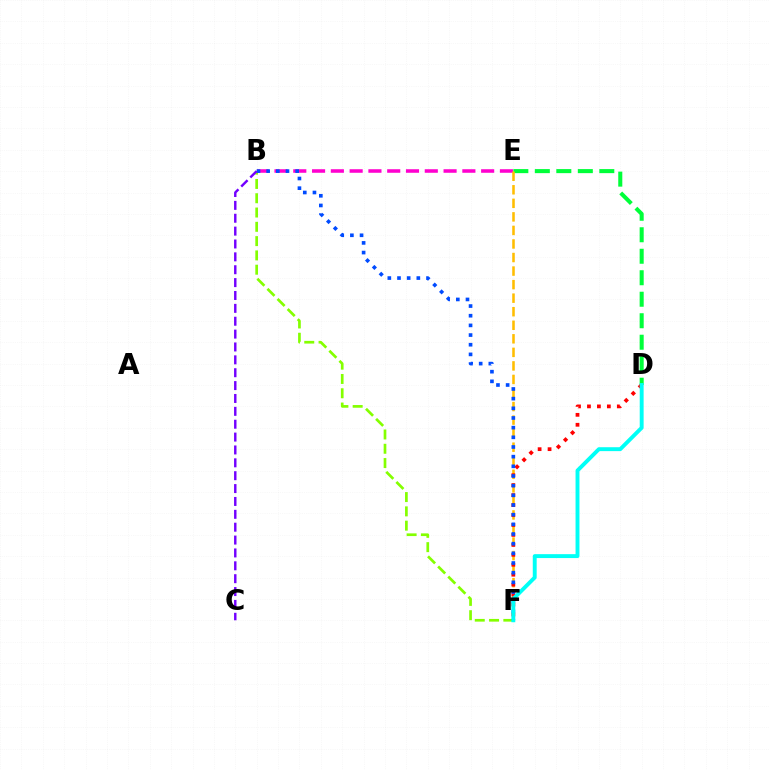{('B', 'E'): [{'color': '#ff00cf', 'line_style': 'dashed', 'thickness': 2.55}], ('B', 'F'): [{'color': '#84ff00', 'line_style': 'dashed', 'thickness': 1.94}, {'color': '#004bff', 'line_style': 'dotted', 'thickness': 2.63}], ('D', 'E'): [{'color': '#00ff39', 'line_style': 'dashed', 'thickness': 2.92}], ('E', 'F'): [{'color': '#ffbd00', 'line_style': 'dashed', 'thickness': 1.84}], ('D', 'F'): [{'color': '#ff0000', 'line_style': 'dotted', 'thickness': 2.7}, {'color': '#00fff6', 'line_style': 'solid', 'thickness': 2.81}], ('B', 'C'): [{'color': '#7200ff', 'line_style': 'dashed', 'thickness': 1.75}]}